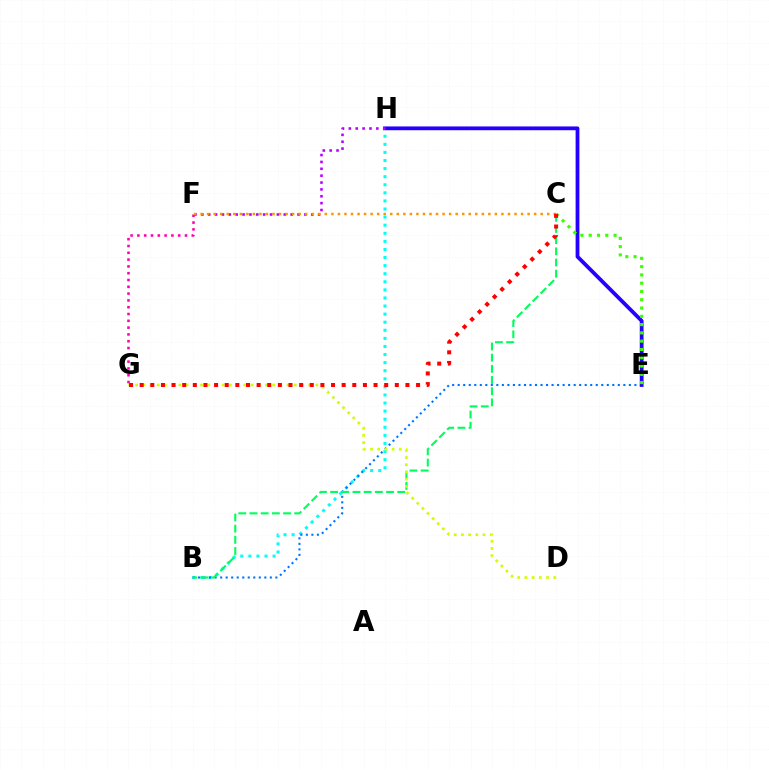{('B', 'H'): [{'color': '#00fff6', 'line_style': 'dotted', 'thickness': 2.2}], ('B', 'E'): [{'color': '#0074ff', 'line_style': 'dotted', 'thickness': 1.5}], ('B', 'C'): [{'color': '#00ff5c', 'line_style': 'dashed', 'thickness': 1.52}], ('E', 'H'): [{'color': '#2500ff', 'line_style': 'solid', 'thickness': 2.73}], ('D', 'G'): [{'color': '#d1ff00', 'line_style': 'dotted', 'thickness': 1.96}], ('C', 'E'): [{'color': '#3dff00', 'line_style': 'dotted', 'thickness': 2.25}], ('F', 'H'): [{'color': '#b900ff', 'line_style': 'dotted', 'thickness': 1.87}], ('F', 'G'): [{'color': '#ff00ac', 'line_style': 'dotted', 'thickness': 1.85}], ('C', 'F'): [{'color': '#ff9400', 'line_style': 'dotted', 'thickness': 1.78}], ('C', 'G'): [{'color': '#ff0000', 'line_style': 'dotted', 'thickness': 2.89}]}